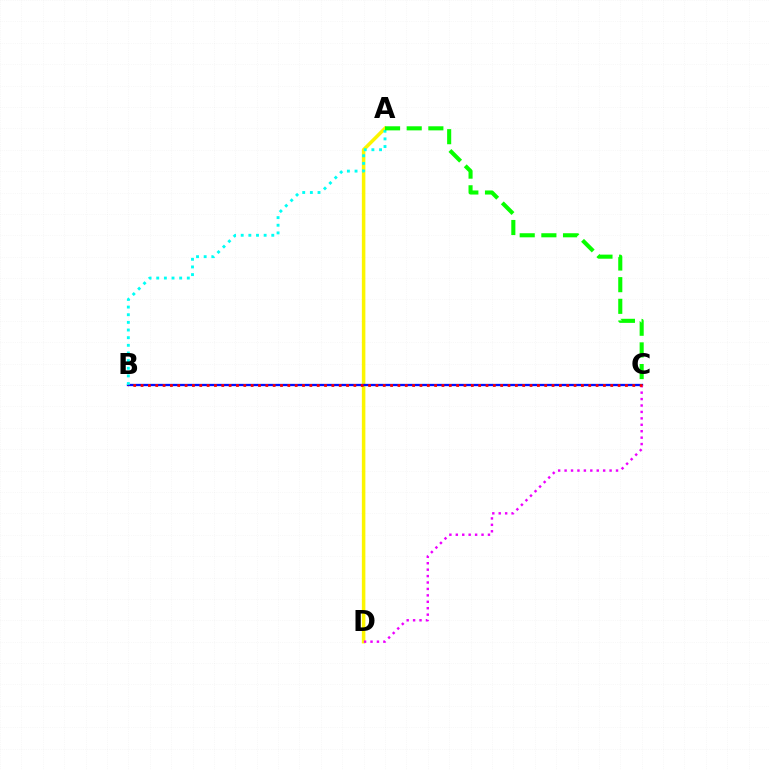{('A', 'D'): [{'color': '#fcf500', 'line_style': 'solid', 'thickness': 2.53}], ('B', 'C'): [{'color': '#0010ff', 'line_style': 'solid', 'thickness': 1.66}, {'color': '#ff0000', 'line_style': 'dotted', 'thickness': 1.99}], ('A', 'B'): [{'color': '#00fff6', 'line_style': 'dotted', 'thickness': 2.08}], ('C', 'D'): [{'color': '#ee00ff', 'line_style': 'dotted', 'thickness': 1.75}], ('A', 'C'): [{'color': '#08ff00', 'line_style': 'dashed', 'thickness': 2.94}]}